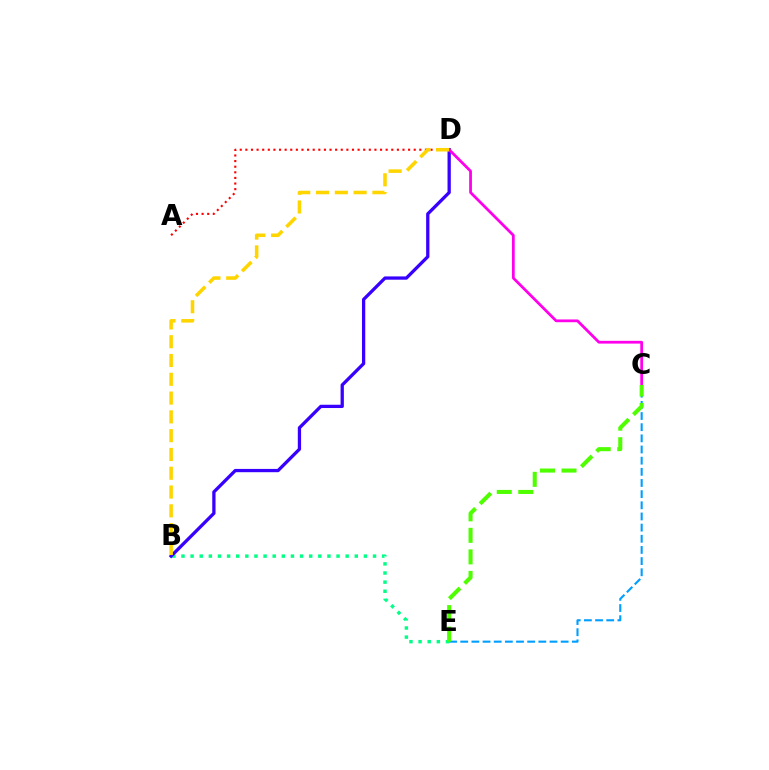{('B', 'E'): [{'color': '#00ff86', 'line_style': 'dotted', 'thickness': 2.48}], ('B', 'D'): [{'color': '#3700ff', 'line_style': 'solid', 'thickness': 2.36}, {'color': '#ffd500', 'line_style': 'dashed', 'thickness': 2.55}], ('A', 'D'): [{'color': '#ff0000', 'line_style': 'dotted', 'thickness': 1.52}], ('C', 'E'): [{'color': '#009eff', 'line_style': 'dashed', 'thickness': 1.52}, {'color': '#4fff00', 'line_style': 'dashed', 'thickness': 2.92}], ('C', 'D'): [{'color': '#ff00ed', 'line_style': 'solid', 'thickness': 1.99}]}